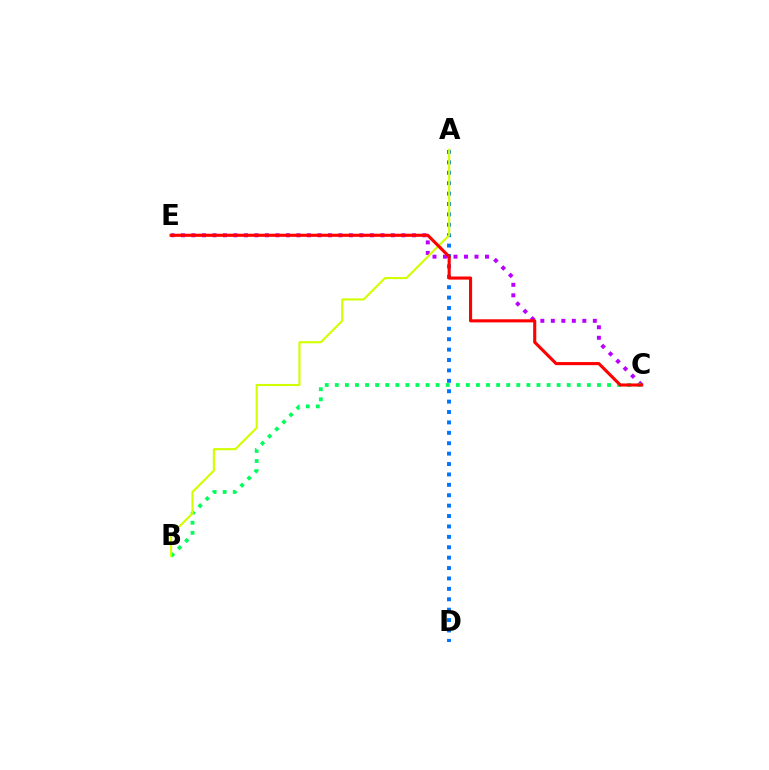{('A', 'D'): [{'color': '#0074ff', 'line_style': 'dotted', 'thickness': 2.83}], ('C', 'E'): [{'color': '#b900ff', 'line_style': 'dotted', 'thickness': 2.85}, {'color': '#ff0000', 'line_style': 'solid', 'thickness': 2.24}], ('B', 'C'): [{'color': '#00ff5c', 'line_style': 'dotted', 'thickness': 2.74}], ('A', 'B'): [{'color': '#d1ff00', 'line_style': 'solid', 'thickness': 1.53}]}